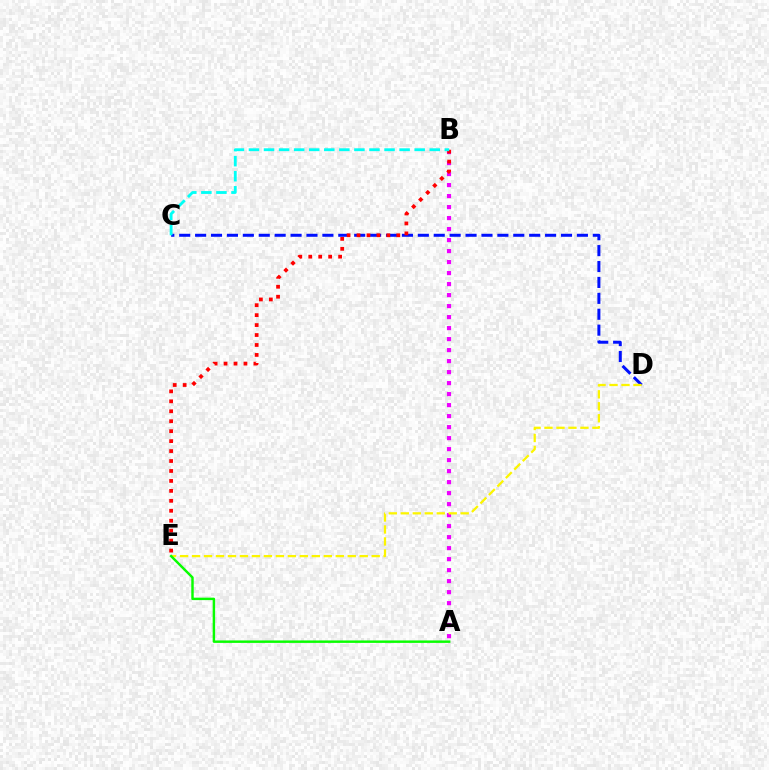{('A', 'B'): [{'color': '#ee00ff', 'line_style': 'dotted', 'thickness': 2.99}], ('C', 'D'): [{'color': '#0010ff', 'line_style': 'dashed', 'thickness': 2.16}], ('B', 'E'): [{'color': '#ff0000', 'line_style': 'dotted', 'thickness': 2.7}], ('D', 'E'): [{'color': '#fcf500', 'line_style': 'dashed', 'thickness': 1.63}], ('A', 'E'): [{'color': '#08ff00', 'line_style': 'solid', 'thickness': 1.76}], ('B', 'C'): [{'color': '#00fff6', 'line_style': 'dashed', 'thickness': 2.05}]}